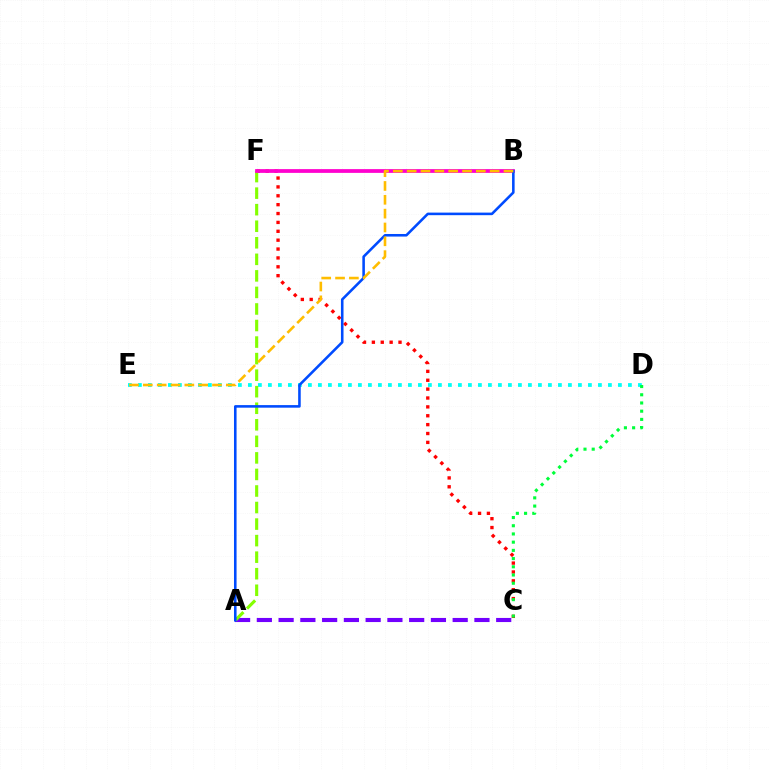{('C', 'F'): [{'color': '#ff0000', 'line_style': 'dotted', 'thickness': 2.41}], ('A', 'C'): [{'color': '#7200ff', 'line_style': 'dashed', 'thickness': 2.96}], ('D', 'E'): [{'color': '#00fff6', 'line_style': 'dotted', 'thickness': 2.72}], ('A', 'F'): [{'color': '#84ff00', 'line_style': 'dashed', 'thickness': 2.25}], ('B', 'F'): [{'color': '#ff00cf', 'line_style': 'solid', 'thickness': 2.71}], ('C', 'D'): [{'color': '#00ff39', 'line_style': 'dotted', 'thickness': 2.23}], ('A', 'B'): [{'color': '#004bff', 'line_style': 'solid', 'thickness': 1.85}], ('B', 'E'): [{'color': '#ffbd00', 'line_style': 'dashed', 'thickness': 1.88}]}